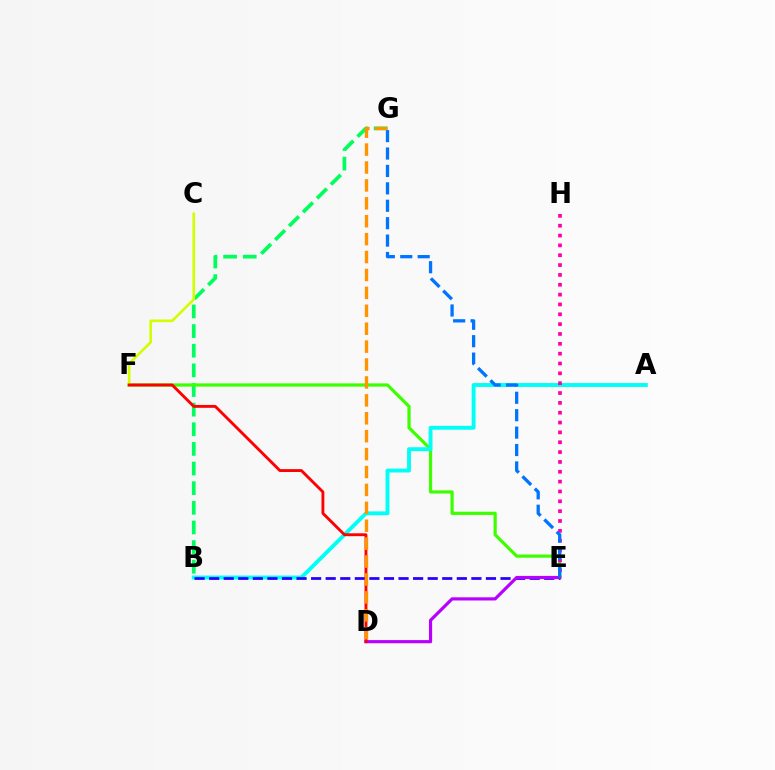{('B', 'G'): [{'color': '#00ff5c', 'line_style': 'dashed', 'thickness': 2.67}], ('E', 'F'): [{'color': '#3dff00', 'line_style': 'solid', 'thickness': 2.31}], ('A', 'B'): [{'color': '#00fff6', 'line_style': 'solid', 'thickness': 2.8}], ('B', 'E'): [{'color': '#2500ff', 'line_style': 'dashed', 'thickness': 1.98}], ('E', 'H'): [{'color': '#ff00ac', 'line_style': 'dotted', 'thickness': 2.67}], ('C', 'F'): [{'color': '#d1ff00', 'line_style': 'solid', 'thickness': 1.9}], ('D', 'E'): [{'color': '#b900ff', 'line_style': 'solid', 'thickness': 2.28}], ('E', 'G'): [{'color': '#0074ff', 'line_style': 'dashed', 'thickness': 2.37}], ('D', 'F'): [{'color': '#ff0000', 'line_style': 'solid', 'thickness': 2.06}], ('D', 'G'): [{'color': '#ff9400', 'line_style': 'dashed', 'thickness': 2.43}]}